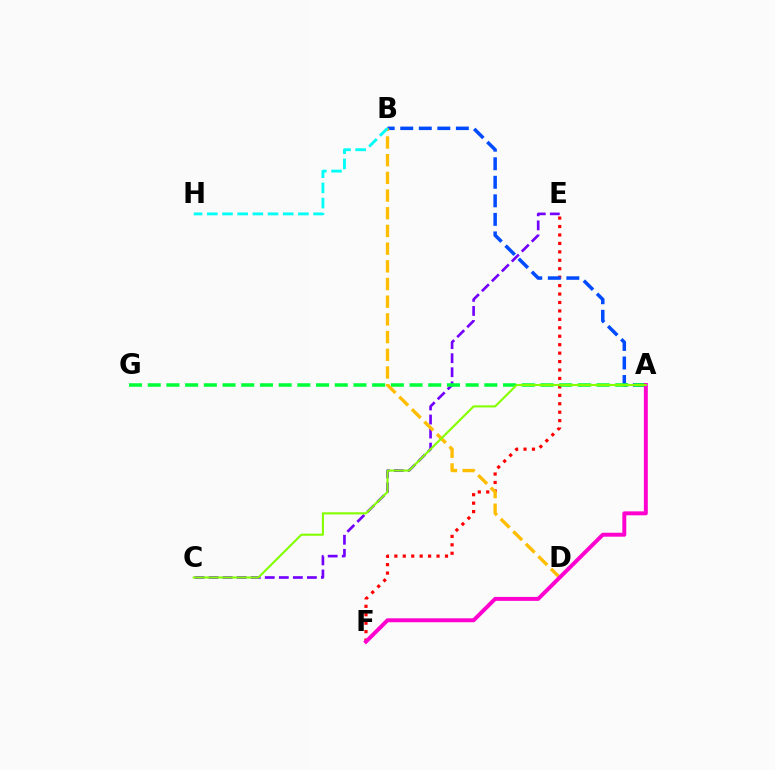{('C', 'E'): [{'color': '#7200ff', 'line_style': 'dashed', 'thickness': 1.91}], ('E', 'F'): [{'color': '#ff0000', 'line_style': 'dotted', 'thickness': 2.29}], ('A', 'B'): [{'color': '#004bff', 'line_style': 'dashed', 'thickness': 2.52}], ('A', 'G'): [{'color': '#00ff39', 'line_style': 'dashed', 'thickness': 2.54}], ('B', 'D'): [{'color': '#ffbd00', 'line_style': 'dashed', 'thickness': 2.4}], ('B', 'H'): [{'color': '#00fff6', 'line_style': 'dashed', 'thickness': 2.06}], ('A', 'F'): [{'color': '#ff00cf', 'line_style': 'solid', 'thickness': 2.84}], ('A', 'C'): [{'color': '#84ff00', 'line_style': 'solid', 'thickness': 1.52}]}